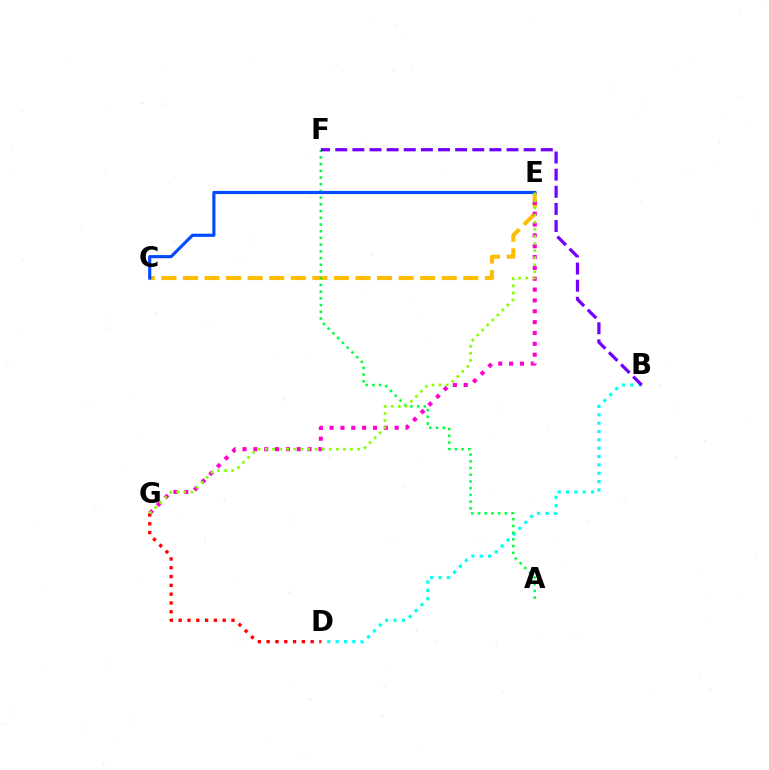{('C', 'E'): [{'color': '#ffbd00', 'line_style': 'dashed', 'thickness': 2.93}, {'color': '#004bff', 'line_style': 'solid', 'thickness': 2.27}], ('B', 'D'): [{'color': '#00fff6', 'line_style': 'dotted', 'thickness': 2.27}], ('A', 'F'): [{'color': '#00ff39', 'line_style': 'dotted', 'thickness': 1.82}], ('B', 'F'): [{'color': '#7200ff', 'line_style': 'dashed', 'thickness': 2.33}], ('D', 'G'): [{'color': '#ff0000', 'line_style': 'dotted', 'thickness': 2.39}], ('E', 'G'): [{'color': '#ff00cf', 'line_style': 'dotted', 'thickness': 2.95}, {'color': '#84ff00', 'line_style': 'dotted', 'thickness': 1.93}]}